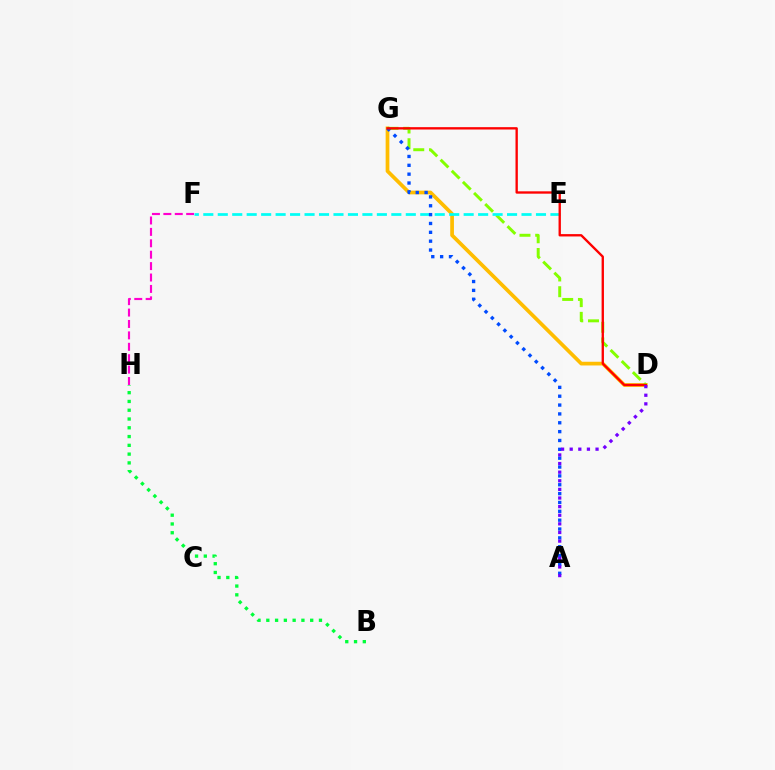{('D', 'G'): [{'color': '#ffbd00', 'line_style': 'solid', 'thickness': 2.67}, {'color': '#84ff00', 'line_style': 'dashed', 'thickness': 2.14}, {'color': '#ff0000', 'line_style': 'solid', 'thickness': 1.69}], ('F', 'H'): [{'color': '#ff00cf', 'line_style': 'dashed', 'thickness': 1.55}], ('E', 'F'): [{'color': '#00fff6', 'line_style': 'dashed', 'thickness': 1.96}], ('A', 'G'): [{'color': '#004bff', 'line_style': 'dotted', 'thickness': 2.41}], ('B', 'H'): [{'color': '#00ff39', 'line_style': 'dotted', 'thickness': 2.38}], ('A', 'D'): [{'color': '#7200ff', 'line_style': 'dotted', 'thickness': 2.34}]}